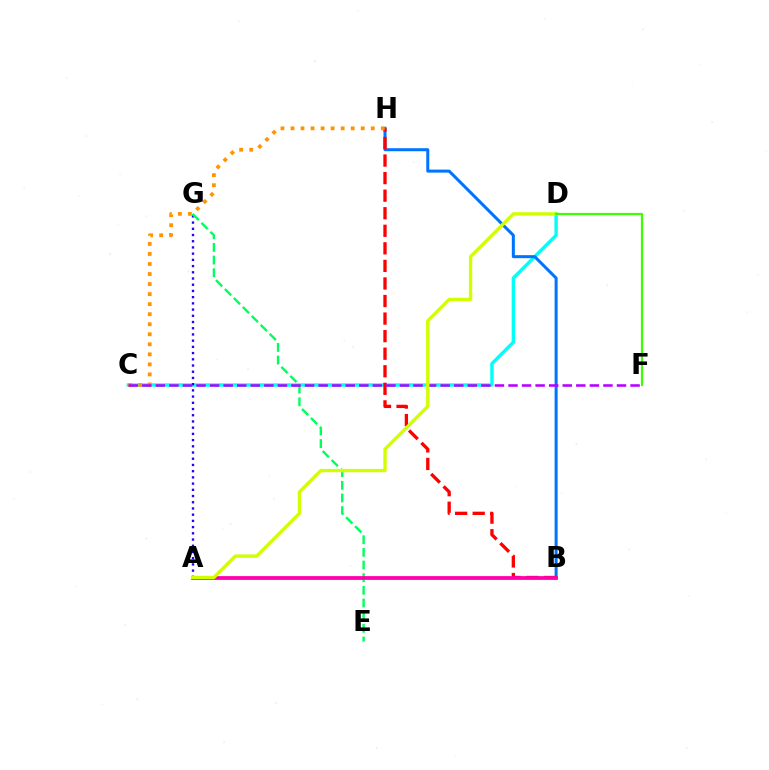{('C', 'D'): [{'color': '#00fff6', 'line_style': 'solid', 'thickness': 2.42}], ('A', 'G'): [{'color': '#2500ff', 'line_style': 'dotted', 'thickness': 1.69}], ('B', 'H'): [{'color': '#0074ff', 'line_style': 'solid', 'thickness': 2.17}, {'color': '#ff0000', 'line_style': 'dashed', 'thickness': 2.39}], ('E', 'G'): [{'color': '#00ff5c', 'line_style': 'dashed', 'thickness': 1.72}], ('C', 'H'): [{'color': '#ff9400', 'line_style': 'dotted', 'thickness': 2.73}], ('A', 'B'): [{'color': '#ff00ac', 'line_style': 'solid', 'thickness': 2.71}], ('C', 'F'): [{'color': '#b900ff', 'line_style': 'dashed', 'thickness': 1.84}], ('A', 'D'): [{'color': '#d1ff00', 'line_style': 'solid', 'thickness': 2.42}], ('D', 'F'): [{'color': '#3dff00', 'line_style': 'solid', 'thickness': 1.6}]}